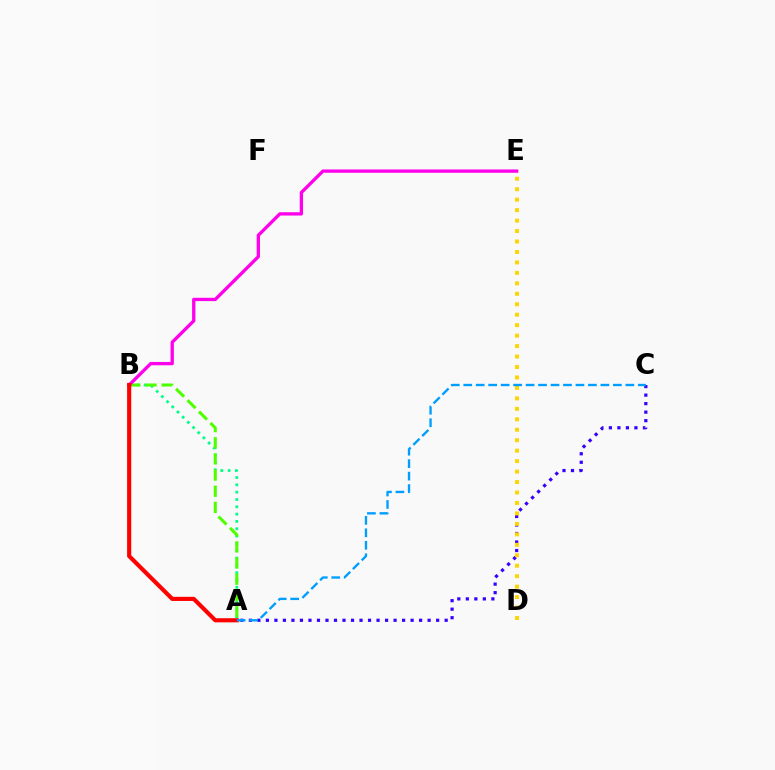{('A', 'B'): [{'color': '#00ff86', 'line_style': 'dotted', 'thickness': 1.99}, {'color': '#4fff00', 'line_style': 'dashed', 'thickness': 2.19}, {'color': '#ff0000', 'line_style': 'solid', 'thickness': 2.98}], ('B', 'E'): [{'color': '#ff00ed', 'line_style': 'solid', 'thickness': 2.38}], ('A', 'C'): [{'color': '#3700ff', 'line_style': 'dotted', 'thickness': 2.31}, {'color': '#009eff', 'line_style': 'dashed', 'thickness': 1.69}], ('D', 'E'): [{'color': '#ffd500', 'line_style': 'dotted', 'thickness': 2.84}]}